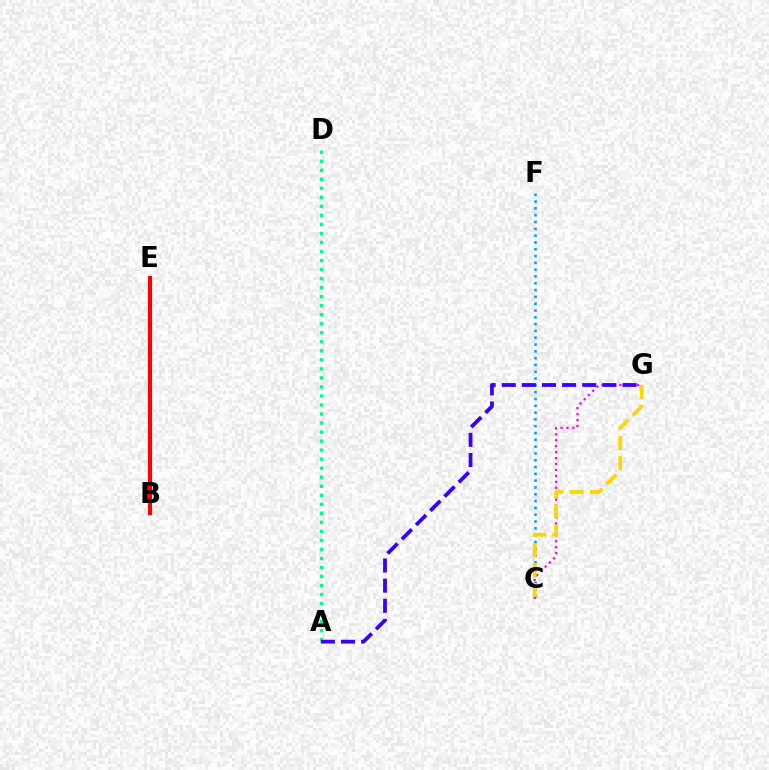{('C', 'F'): [{'color': '#009eff', 'line_style': 'dotted', 'thickness': 1.85}], ('B', 'E'): [{'color': '#4fff00', 'line_style': 'dotted', 'thickness': 1.9}, {'color': '#ff0000', 'line_style': 'solid', 'thickness': 2.94}], ('C', 'G'): [{'color': '#ff00ed', 'line_style': 'dotted', 'thickness': 1.61}, {'color': '#ffd500', 'line_style': 'dashed', 'thickness': 2.72}], ('A', 'D'): [{'color': '#00ff86', 'line_style': 'dotted', 'thickness': 2.45}], ('A', 'G'): [{'color': '#3700ff', 'line_style': 'dashed', 'thickness': 2.73}]}